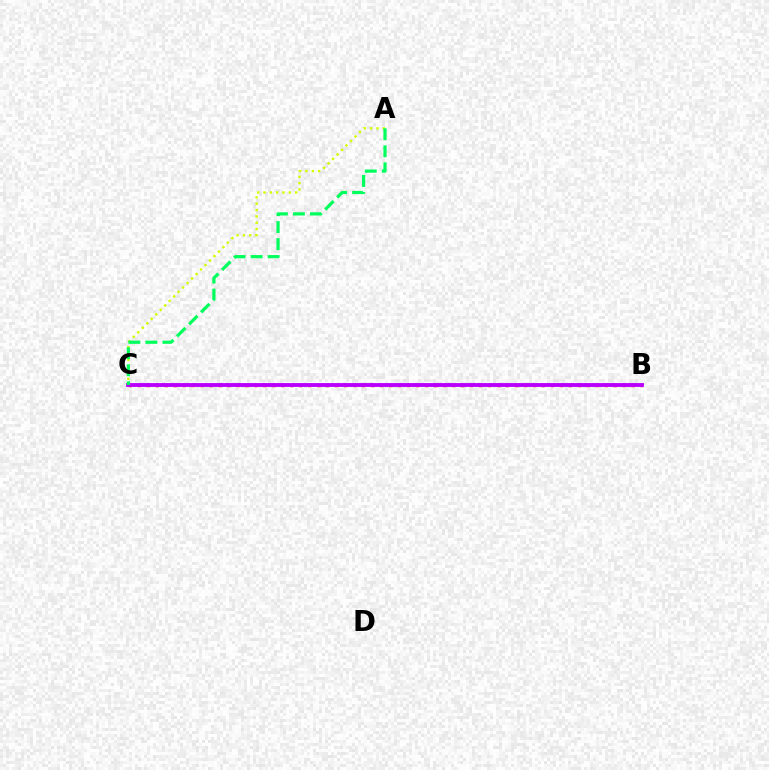{('B', 'C'): [{'color': '#ff0000', 'line_style': 'dotted', 'thickness': 2.44}, {'color': '#0074ff', 'line_style': 'dotted', 'thickness': 1.58}, {'color': '#b900ff', 'line_style': 'solid', 'thickness': 2.77}], ('A', 'C'): [{'color': '#d1ff00', 'line_style': 'dotted', 'thickness': 1.72}, {'color': '#00ff5c', 'line_style': 'dashed', 'thickness': 2.31}]}